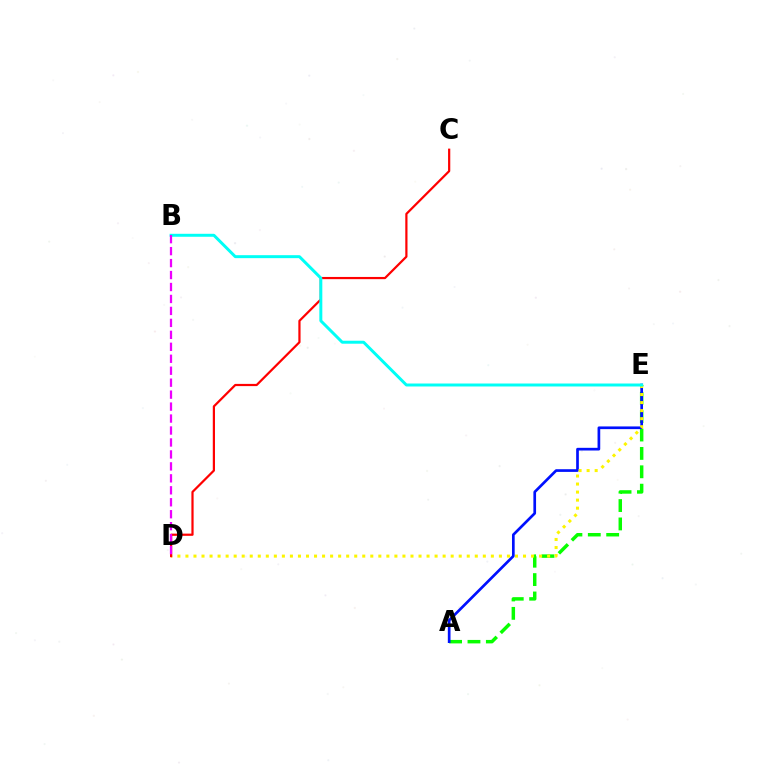{('A', 'E'): [{'color': '#08ff00', 'line_style': 'dashed', 'thickness': 2.5}, {'color': '#0010ff', 'line_style': 'solid', 'thickness': 1.94}], ('D', 'E'): [{'color': '#fcf500', 'line_style': 'dotted', 'thickness': 2.18}], ('C', 'D'): [{'color': '#ff0000', 'line_style': 'solid', 'thickness': 1.59}], ('B', 'E'): [{'color': '#00fff6', 'line_style': 'solid', 'thickness': 2.14}], ('B', 'D'): [{'color': '#ee00ff', 'line_style': 'dashed', 'thickness': 1.62}]}